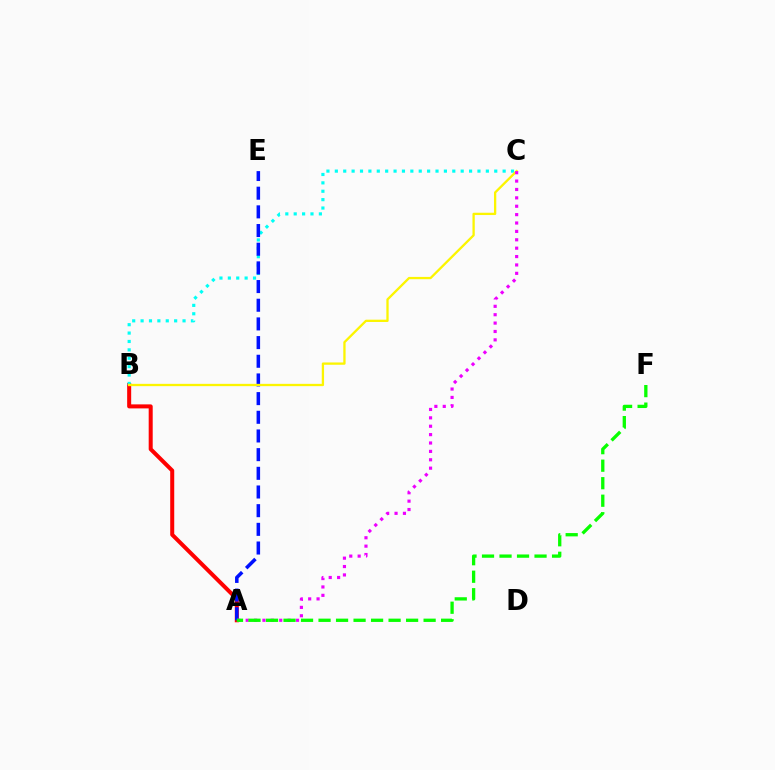{('A', 'B'): [{'color': '#ff0000', 'line_style': 'solid', 'thickness': 2.89}], ('B', 'C'): [{'color': '#00fff6', 'line_style': 'dotted', 'thickness': 2.28}, {'color': '#fcf500', 'line_style': 'solid', 'thickness': 1.66}], ('A', 'E'): [{'color': '#0010ff', 'line_style': 'dashed', 'thickness': 2.54}], ('A', 'C'): [{'color': '#ee00ff', 'line_style': 'dotted', 'thickness': 2.28}], ('A', 'F'): [{'color': '#08ff00', 'line_style': 'dashed', 'thickness': 2.38}]}